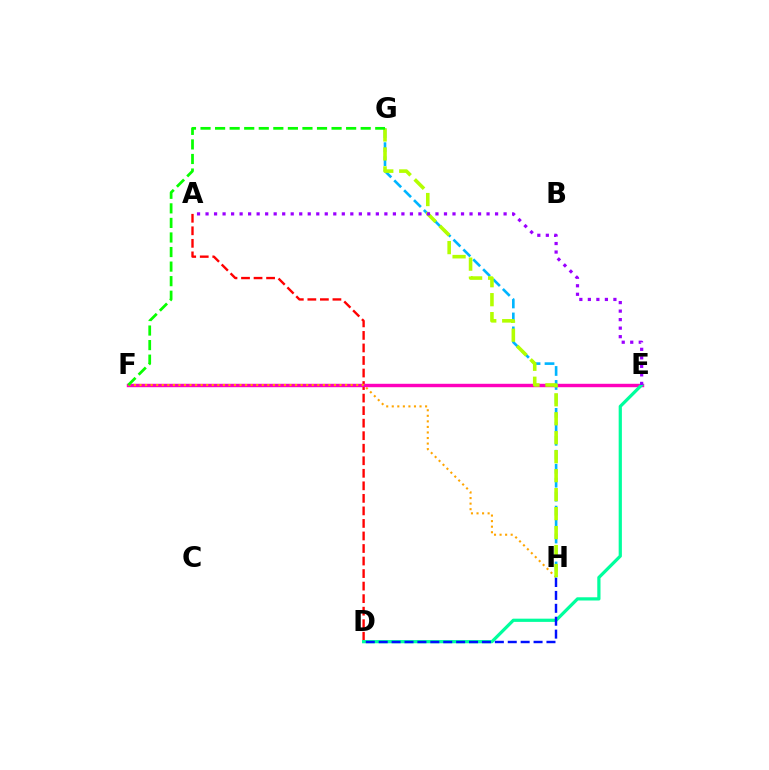{('A', 'D'): [{'color': '#ff0000', 'line_style': 'dashed', 'thickness': 1.7}], ('E', 'F'): [{'color': '#ff00bd', 'line_style': 'solid', 'thickness': 2.47}], ('F', 'H'): [{'color': '#ffa500', 'line_style': 'dotted', 'thickness': 1.51}], ('G', 'H'): [{'color': '#00b5ff', 'line_style': 'dashed', 'thickness': 1.9}, {'color': '#b3ff00', 'line_style': 'dashed', 'thickness': 2.58}], ('D', 'E'): [{'color': '#00ff9d', 'line_style': 'solid', 'thickness': 2.32}], ('D', 'H'): [{'color': '#0010ff', 'line_style': 'dashed', 'thickness': 1.75}], ('F', 'G'): [{'color': '#08ff00', 'line_style': 'dashed', 'thickness': 1.98}], ('A', 'E'): [{'color': '#9b00ff', 'line_style': 'dotted', 'thickness': 2.31}]}